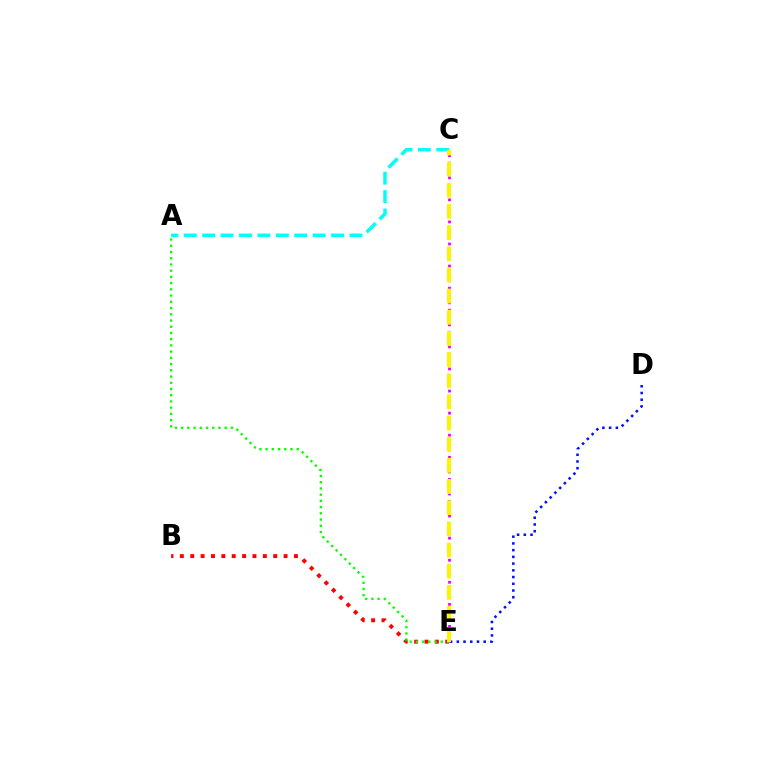{('D', 'E'): [{'color': '#0010ff', 'line_style': 'dotted', 'thickness': 1.83}], ('B', 'E'): [{'color': '#ff0000', 'line_style': 'dotted', 'thickness': 2.82}], ('A', 'C'): [{'color': '#00fff6', 'line_style': 'dashed', 'thickness': 2.5}], ('C', 'E'): [{'color': '#ee00ff', 'line_style': 'dotted', 'thickness': 2.0}, {'color': '#fcf500', 'line_style': 'dashed', 'thickness': 2.87}], ('A', 'E'): [{'color': '#08ff00', 'line_style': 'dotted', 'thickness': 1.69}]}